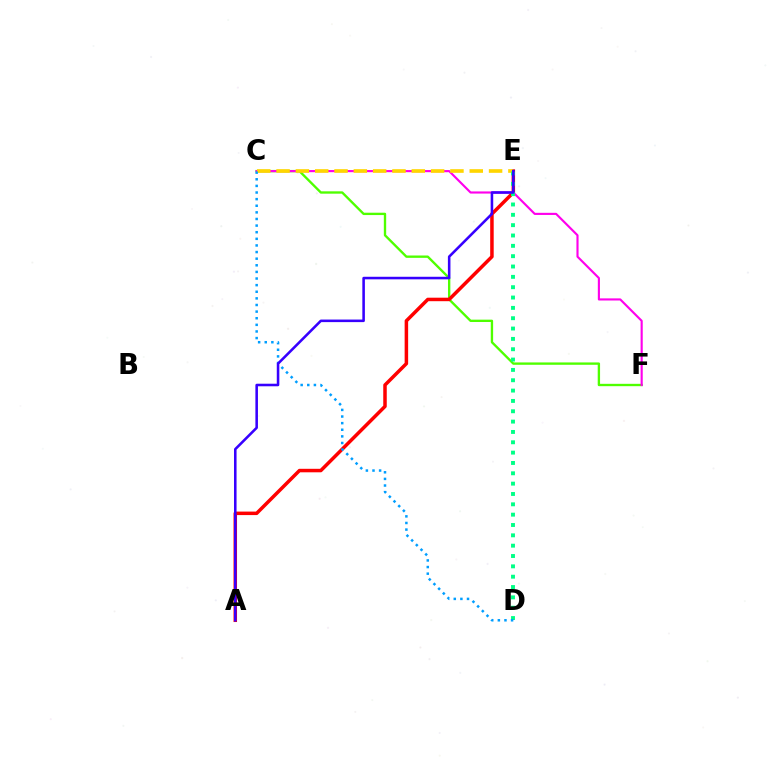{('C', 'F'): [{'color': '#4fff00', 'line_style': 'solid', 'thickness': 1.69}, {'color': '#ff00ed', 'line_style': 'solid', 'thickness': 1.54}], ('A', 'E'): [{'color': '#ff0000', 'line_style': 'solid', 'thickness': 2.52}, {'color': '#3700ff', 'line_style': 'solid', 'thickness': 1.84}], ('C', 'E'): [{'color': '#ffd500', 'line_style': 'dashed', 'thickness': 2.62}], ('D', 'E'): [{'color': '#00ff86', 'line_style': 'dotted', 'thickness': 2.81}], ('C', 'D'): [{'color': '#009eff', 'line_style': 'dotted', 'thickness': 1.8}]}